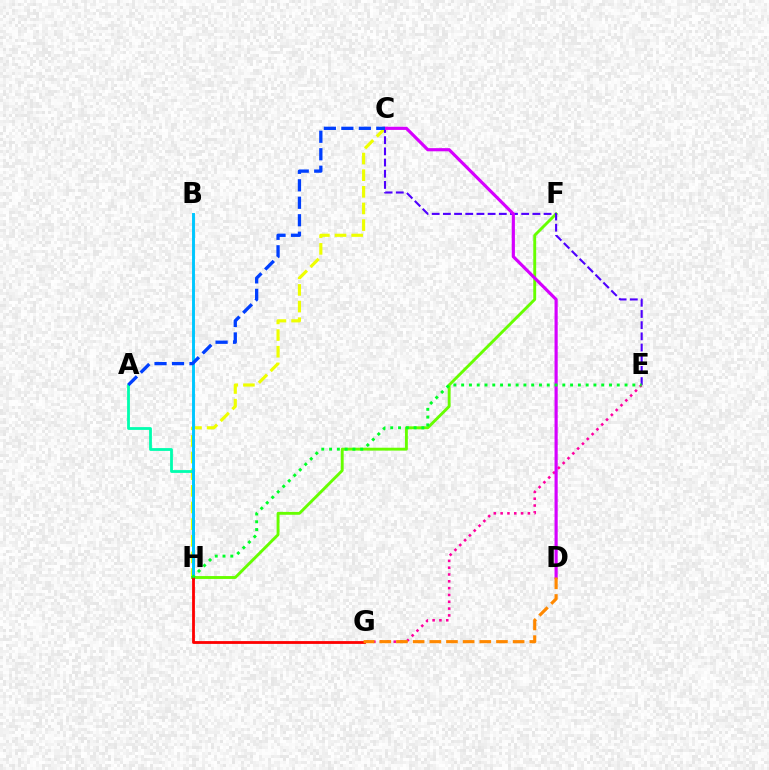{('C', 'H'): [{'color': '#eeff00', 'line_style': 'dashed', 'thickness': 2.26}], ('F', 'H'): [{'color': '#66ff00', 'line_style': 'solid', 'thickness': 2.07}], ('A', 'H'): [{'color': '#00ffaf', 'line_style': 'solid', 'thickness': 2.01}], ('B', 'H'): [{'color': '#00c7ff', 'line_style': 'solid', 'thickness': 2.11}], ('C', 'E'): [{'color': '#4f00ff', 'line_style': 'dashed', 'thickness': 1.52}], ('E', 'G'): [{'color': '#ff00a0', 'line_style': 'dotted', 'thickness': 1.85}], ('G', 'H'): [{'color': '#ff0000', 'line_style': 'solid', 'thickness': 2.02}], ('C', 'D'): [{'color': '#d600ff', 'line_style': 'solid', 'thickness': 2.27}], ('E', 'H'): [{'color': '#00ff27', 'line_style': 'dotted', 'thickness': 2.11}], ('A', 'C'): [{'color': '#003fff', 'line_style': 'dashed', 'thickness': 2.37}], ('D', 'G'): [{'color': '#ff8800', 'line_style': 'dashed', 'thickness': 2.26}]}